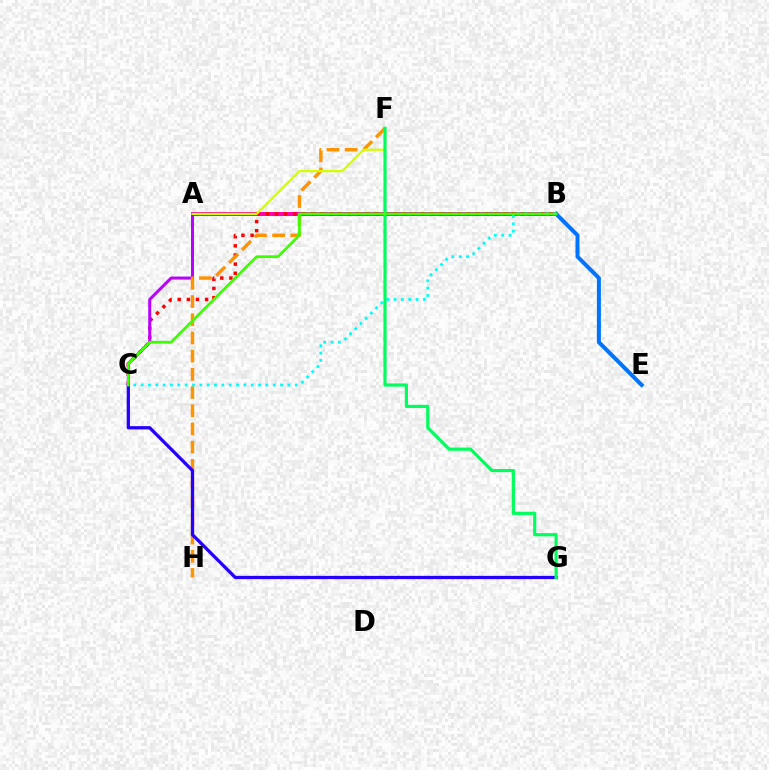{('A', 'B'): [{'color': '#ff00ac', 'line_style': 'solid', 'thickness': 2.85}], ('B', 'C'): [{'color': '#ff0000', 'line_style': 'dotted', 'thickness': 2.48}, {'color': '#00fff6', 'line_style': 'dotted', 'thickness': 1.99}, {'color': '#3dff00', 'line_style': 'solid', 'thickness': 1.98}], ('A', 'C'): [{'color': '#b900ff', 'line_style': 'solid', 'thickness': 2.18}], ('F', 'H'): [{'color': '#ff9400', 'line_style': 'dashed', 'thickness': 2.47}], ('B', 'E'): [{'color': '#0074ff', 'line_style': 'solid', 'thickness': 2.88}], ('C', 'G'): [{'color': '#2500ff', 'line_style': 'solid', 'thickness': 2.35}], ('A', 'F'): [{'color': '#d1ff00', 'line_style': 'solid', 'thickness': 1.59}], ('F', 'G'): [{'color': '#00ff5c', 'line_style': 'solid', 'thickness': 2.3}]}